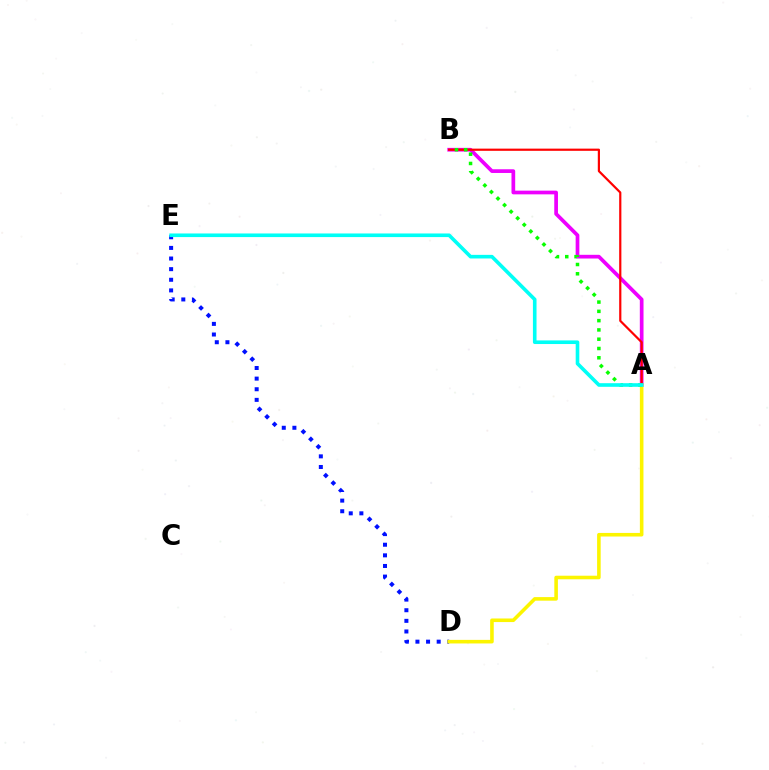{('A', 'B'): [{'color': '#ee00ff', 'line_style': 'solid', 'thickness': 2.67}, {'color': '#ff0000', 'line_style': 'solid', 'thickness': 1.58}, {'color': '#08ff00', 'line_style': 'dotted', 'thickness': 2.52}], ('D', 'E'): [{'color': '#0010ff', 'line_style': 'dotted', 'thickness': 2.89}], ('A', 'D'): [{'color': '#fcf500', 'line_style': 'solid', 'thickness': 2.58}], ('A', 'E'): [{'color': '#00fff6', 'line_style': 'solid', 'thickness': 2.6}]}